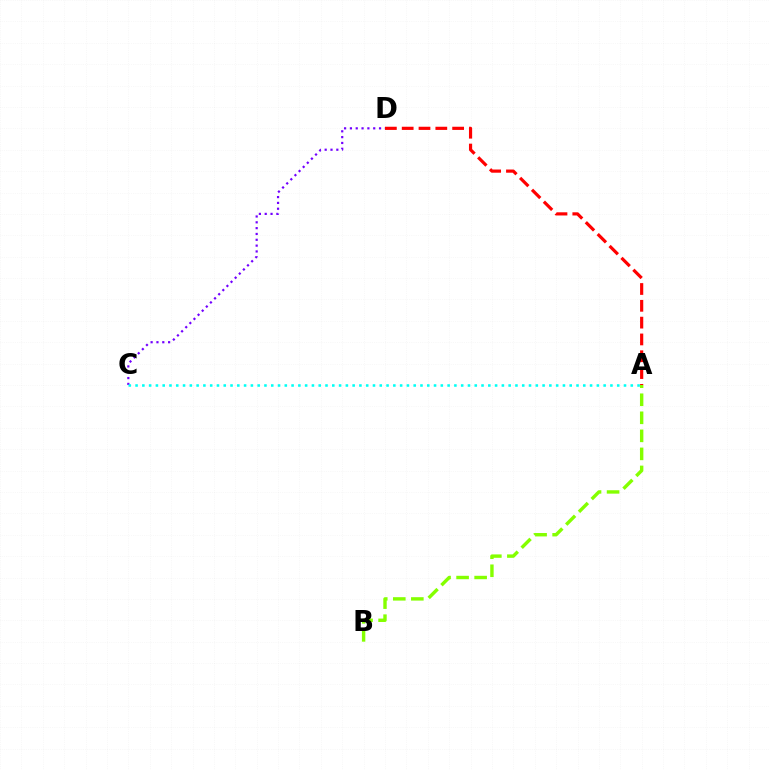{('C', 'D'): [{'color': '#7200ff', 'line_style': 'dotted', 'thickness': 1.58}], ('A', 'C'): [{'color': '#00fff6', 'line_style': 'dotted', 'thickness': 1.84}], ('A', 'B'): [{'color': '#84ff00', 'line_style': 'dashed', 'thickness': 2.45}], ('A', 'D'): [{'color': '#ff0000', 'line_style': 'dashed', 'thickness': 2.28}]}